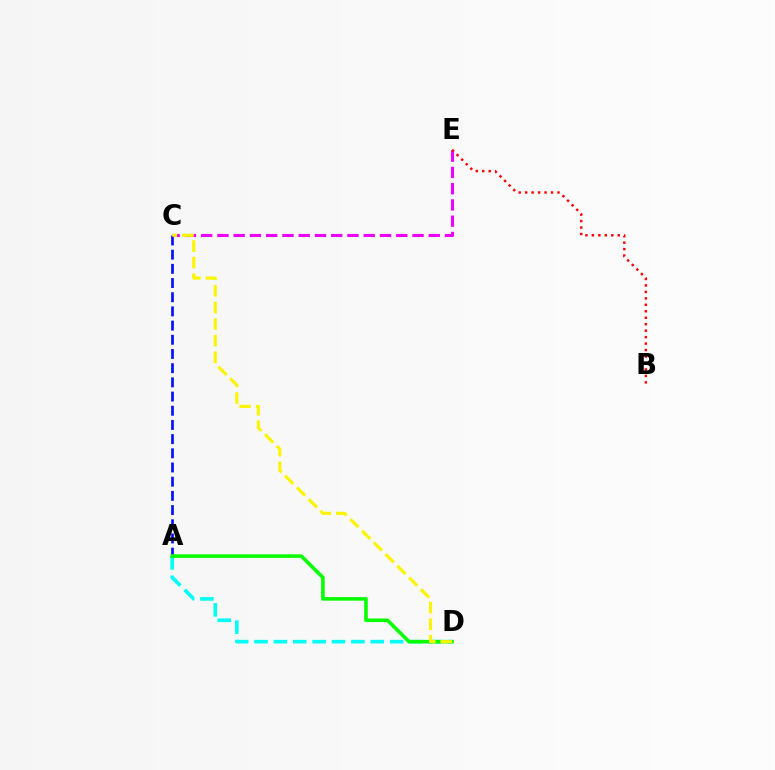{('C', 'E'): [{'color': '#ee00ff', 'line_style': 'dashed', 'thickness': 2.21}], ('A', 'D'): [{'color': '#00fff6', 'line_style': 'dashed', 'thickness': 2.63}, {'color': '#08ff00', 'line_style': 'solid', 'thickness': 2.58}], ('B', 'E'): [{'color': '#ff0000', 'line_style': 'dotted', 'thickness': 1.76}], ('A', 'C'): [{'color': '#0010ff', 'line_style': 'dashed', 'thickness': 1.93}], ('C', 'D'): [{'color': '#fcf500', 'line_style': 'dashed', 'thickness': 2.25}]}